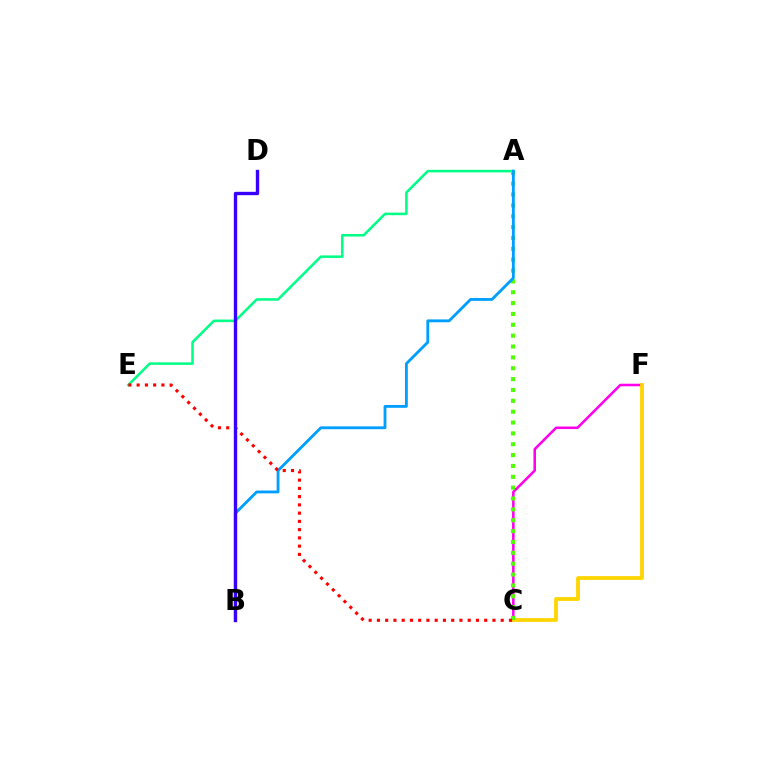{('C', 'F'): [{'color': '#ff00ed', 'line_style': 'solid', 'thickness': 1.83}, {'color': '#ffd500', 'line_style': 'solid', 'thickness': 2.74}], ('A', 'E'): [{'color': '#00ff86', 'line_style': 'solid', 'thickness': 1.83}], ('A', 'C'): [{'color': '#4fff00', 'line_style': 'dotted', 'thickness': 2.95}], ('A', 'B'): [{'color': '#009eff', 'line_style': 'solid', 'thickness': 2.04}], ('C', 'E'): [{'color': '#ff0000', 'line_style': 'dotted', 'thickness': 2.24}], ('B', 'D'): [{'color': '#3700ff', 'line_style': 'solid', 'thickness': 2.42}]}